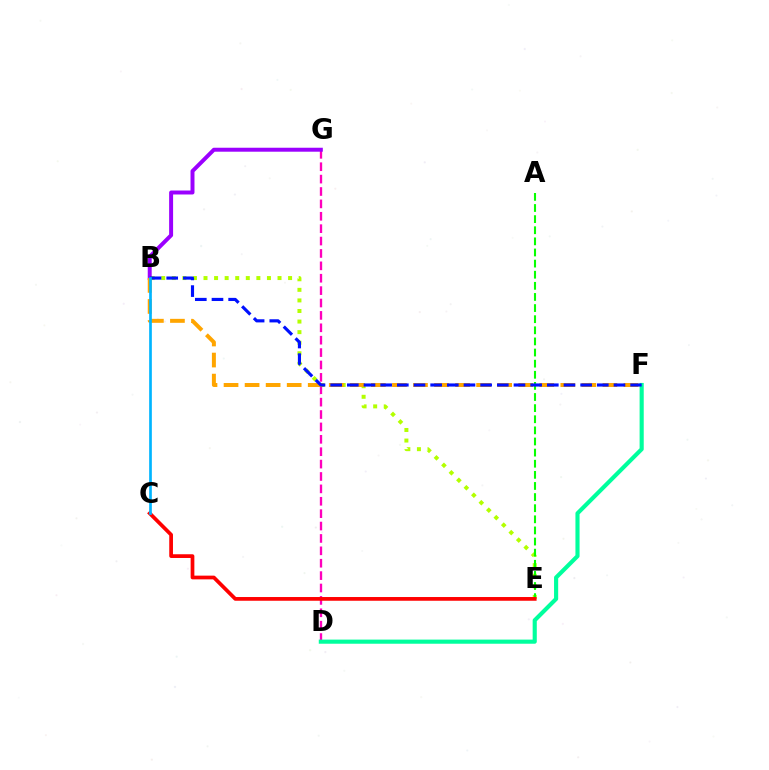{('D', 'G'): [{'color': '#ff00bd', 'line_style': 'dashed', 'thickness': 1.68}], ('B', 'E'): [{'color': '#b3ff00', 'line_style': 'dotted', 'thickness': 2.87}], ('B', 'G'): [{'color': '#9b00ff', 'line_style': 'solid', 'thickness': 2.85}], ('D', 'F'): [{'color': '#00ff9d', 'line_style': 'solid', 'thickness': 2.97}], ('B', 'F'): [{'color': '#ffa500', 'line_style': 'dashed', 'thickness': 2.86}, {'color': '#0010ff', 'line_style': 'dashed', 'thickness': 2.26}], ('A', 'E'): [{'color': '#08ff00', 'line_style': 'dashed', 'thickness': 1.51}], ('C', 'E'): [{'color': '#ff0000', 'line_style': 'solid', 'thickness': 2.68}], ('B', 'C'): [{'color': '#00b5ff', 'line_style': 'solid', 'thickness': 1.93}]}